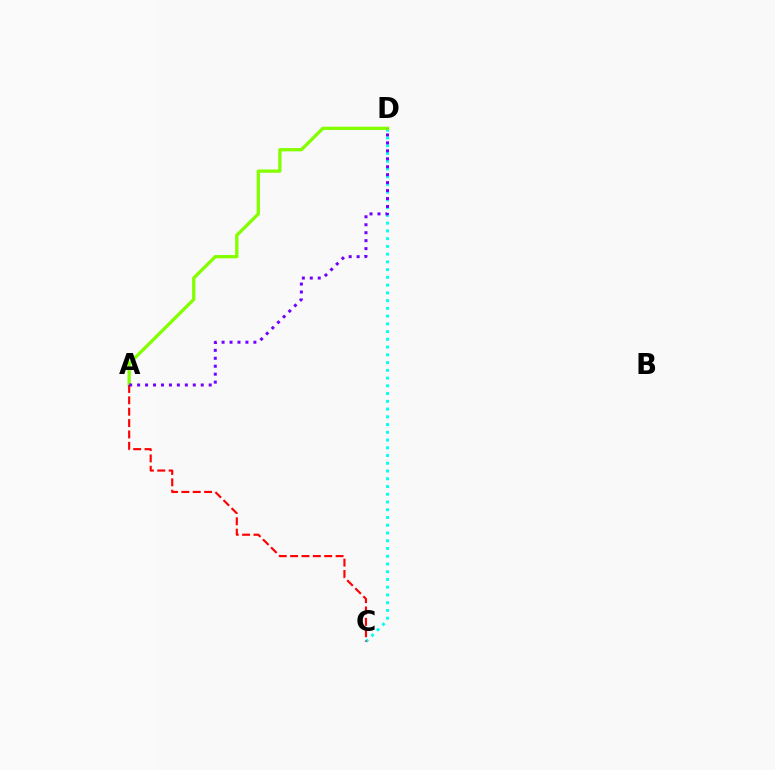{('C', 'D'): [{'color': '#00fff6', 'line_style': 'dotted', 'thickness': 2.1}], ('A', 'D'): [{'color': '#84ff00', 'line_style': 'solid', 'thickness': 2.37}, {'color': '#7200ff', 'line_style': 'dotted', 'thickness': 2.16}], ('A', 'C'): [{'color': '#ff0000', 'line_style': 'dashed', 'thickness': 1.54}]}